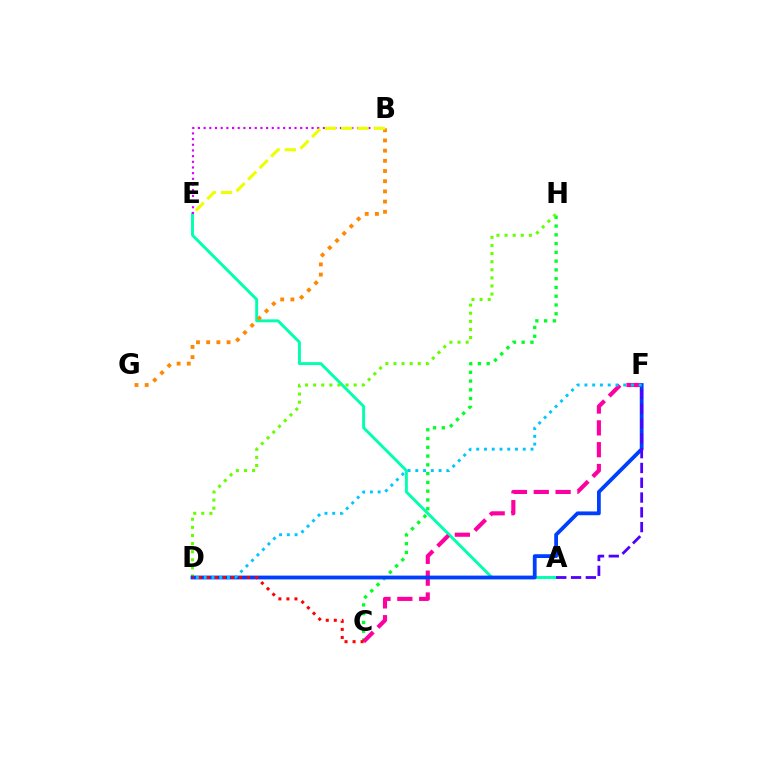{('A', 'E'): [{'color': '#00ffaf', 'line_style': 'solid', 'thickness': 2.09}], ('B', 'E'): [{'color': '#d600ff', 'line_style': 'dotted', 'thickness': 1.54}, {'color': '#eeff00', 'line_style': 'dashed', 'thickness': 2.21}], ('C', 'H'): [{'color': '#00ff27', 'line_style': 'dotted', 'thickness': 2.38}], ('D', 'H'): [{'color': '#66ff00', 'line_style': 'dotted', 'thickness': 2.2}], ('B', 'G'): [{'color': '#ff8800', 'line_style': 'dotted', 'thickness': 2.77}], ('C', 'F'): [{'color': '#ff00a0', 'line_style': 'dashed', 'thickness': 2.97}], ('D', 'F'): [{'color': '#003fff', 'line_style': 'solid', 'thickness': 2.73}, {'color': '#00c7ff', 'line_style': 'dotted', 'thickness': 2.11}], ('A', 'F'): [{'color': '#4f00ff', 'line_style': 'dashed', 'thickness': 2.01}], ('C', 'D'): [{'color': '#ff0000', 'line_style': 'dotted', 'thickness': 2.18}]}